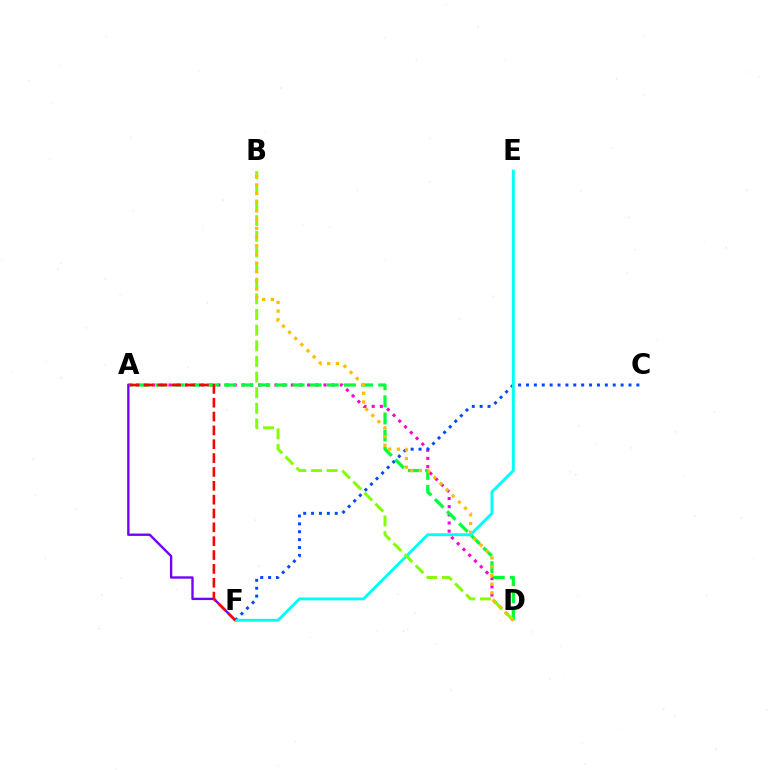{('A', 'D'): [{'color': '#ff00cf', 'line_style': 'dotted', 'thickness': 2.22}, {'color': '#00ff39', 'line_style': 'dashed', 'thickness': 2.33}], ('C', 'F'): [{'color': '#004bff', 'line_style': 'dotted', 'thickness': 2.14}], ('A', 'F'): [{'color': '#7200ff', 'line_style': 'solid', 'thickness': 1.7}, {'color': '#ff0000', 'line_style': 'dashed', 'thickness': 1.88}], ('E', 'F'): [{'color': '#00fff6', 'line_style': 'solid', 'thickness': 2.08}], ('B', 'D'): [{'color': '#84ff00', 'line_style': 'dashed', 'thickness': 2.13}, {'color': '#ffbd00', 'line_style': 'dotted', 'thickness': 2.36}]}